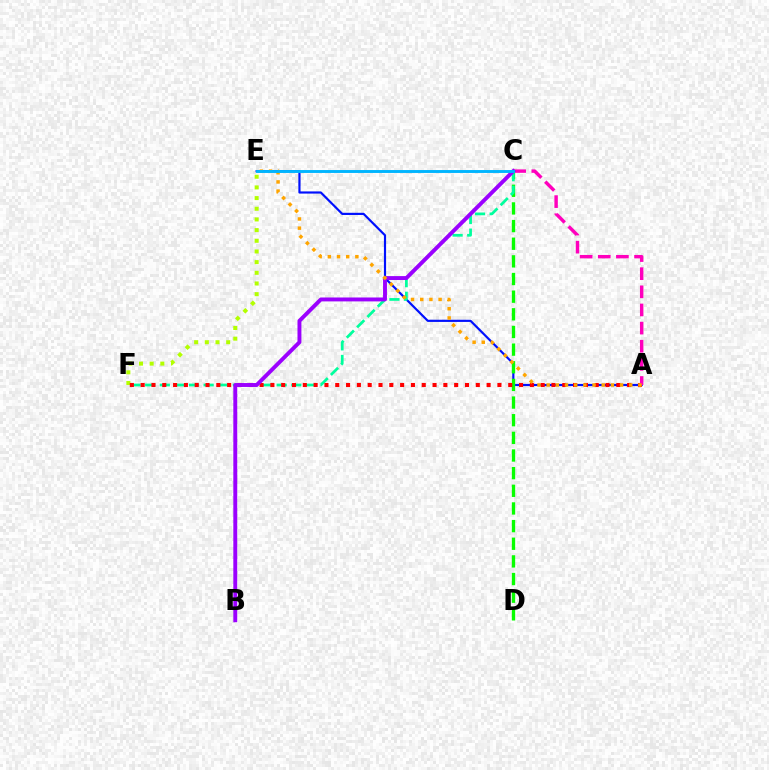{('A', 'E'): [{'color': '#0010ff', 'line_style': 'solid', 'thickness': 1.57}, {'color': '#ffa500', 'line_style': 'dotted', 'thickness': 2.49}], ('C', 'D'): [{'color': '#08ff00', 'line_style': 'dashed', 'thickness': 2.4}], ('E', 'F'): [{'color': '#b3ff00', 'line_style': 'dotted', 'thickness': 2.9}], ('C', 'F'): [{'color': '#00ff9d', 'line_style': 'dashed', 'thickness': 1.98}], ('A', 'F'): [{'color': '#ff0000', 'line_style': 'dotted', 'thickness': 2.94}], ('A', 'C'): [{'color': '#ff00bd', 'line_style': 'dashed', 'thickness': 2.46}], ('B', 'C'): [{'color': '#9b00ff', 'line_style': 'solid', 'thickness': 2.82}], ('C', 'E'): [{'color': '#00b5ff', 'line_style': 'solid', 'thickness': 2.09}]}